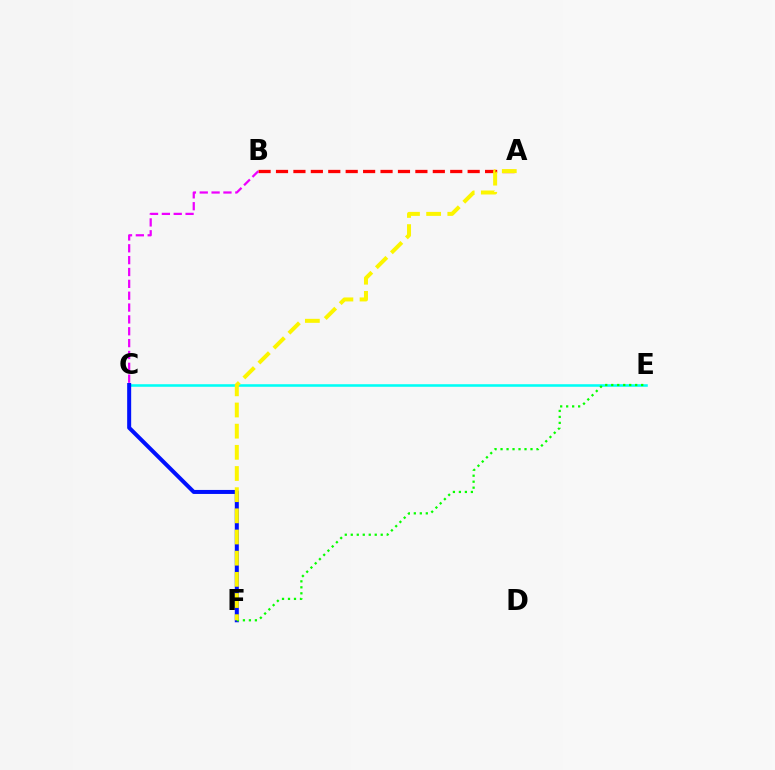{('A', 'B'): [{'color': '#ff0000', 'line_style': 'dashed', 'thickness': 2.37}], ('C', 'E'): [{'color': '#00fff6', 'line_style': 'solid', 'thickness': 1.85}], ('C', 'F'): [{'color': '#0010ff', 'line_style': 'solid', 'thickness': 2.89}], ('B', 'C'): [{'color': '#ee00ff', 'line_style': 'dashed', 'thickness': 1.61}], ('E', 'F'): [{'color': '#08ff00', 'line_style': 'dotted', 'thickness': 1.63}], ('A', 'F'): [{'color': '#fcf500', 'line_style': 'dashed', 'thickness': 2.88}]}